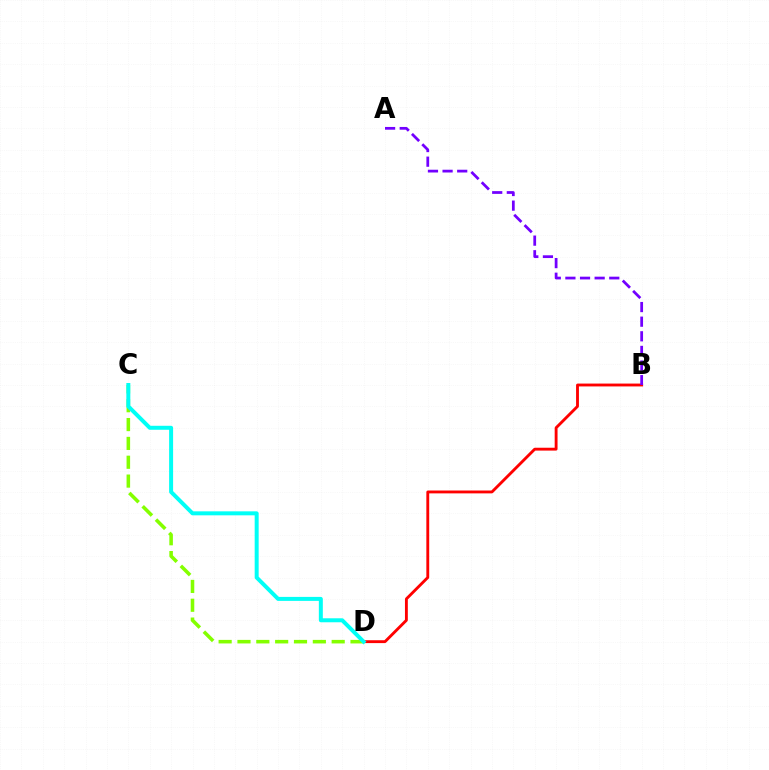{('B', 'D'): [{'color': '#ff0000', 'line_style': 'solid', 'thickness': 2.06}], ('C', 'D'): [{'color': '#84ff00', 'line_style': 'dashed', 'thickness': 2.56}, {'color': '#00fff6', 'line_style': 'solid', 'thickness': 2.87}], ('A', 'B'): [{'color': '#7200ff', 'line_style': 'dashed', 'thickness': 1.99}]}